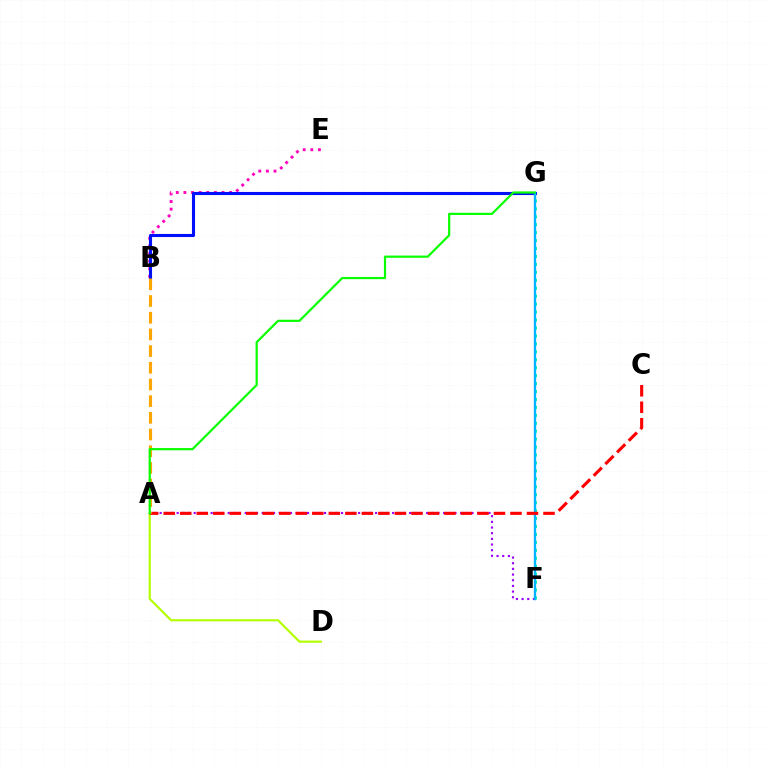{('B', 'E'): [{'color': '#ff00bd', 'line_style': 'dotted', 'thickness': 2.07}], ('F', 'G'): [{'color': '#00ff9d', 'line_style': 'dotted', 'thickness': 2.16}, {'color': '#00b5ff', 'line_style': 'solid', 'thickness': 1.7}], ('B', 'G'): [{'color': '#0010ff', 'line_style': 'solid', 'thickness': 2.23}], ('A', 'F'): [{'color': '#9b00ff', 'line_style': 'dotted', 'thickness': 1.54}], ('A', 'D'): [{'color': '#b3ff00', 'line_style': 'solid', 'thickness': 1.56}], ('A', 'C'): [{'color': '#ff0000', 'line_style': 'dashed', 'thickness': 2.24}], ('A', 'B'): [{'color': '#ffa500', 'line_style': 'dashed', 'thickness': 2.27}], ('A', 'G'): [{'color': '#08ff00', 'line_style': 'solid', 'thickness': 1.58}]}